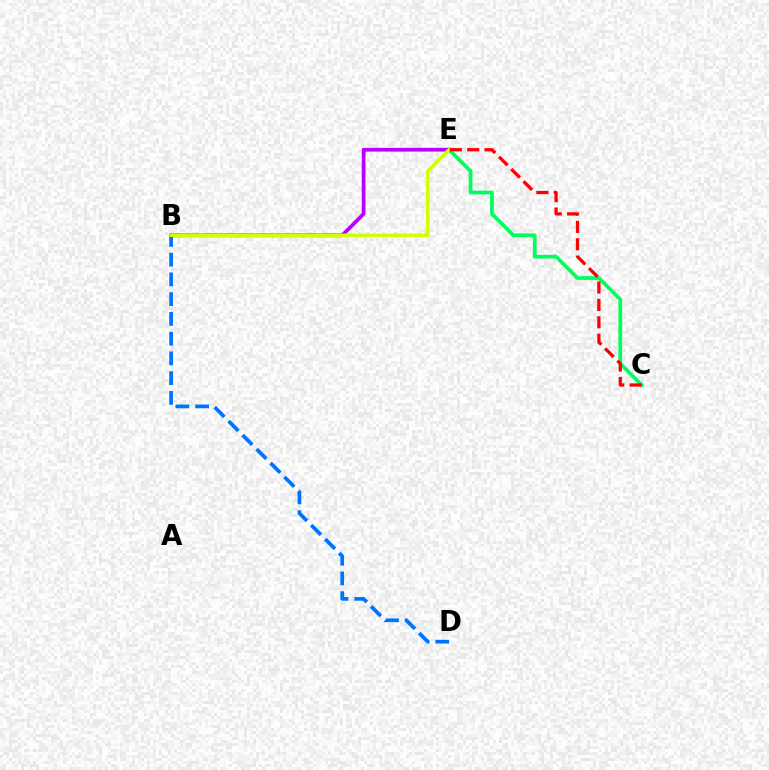{('C', 'E'): [{'color': '#00ff5c', 'line_style': 'solid', 'thickness': 2.69}, {'color': '#ff0000', 'line_style': 'dashed', 'thickness': 2.36}], ('B', 'D'): [{'color': '#0074ff', 'line_style': 'dashed', 'thickness': 2.68}], ('B', 'E'): [{'color': '#b900ff', 'line_style': 'solid', 'thickness': 2.67}, {'color': '#d1ff00', 'line_style': 'solid', 'thickness': 2.49}]}